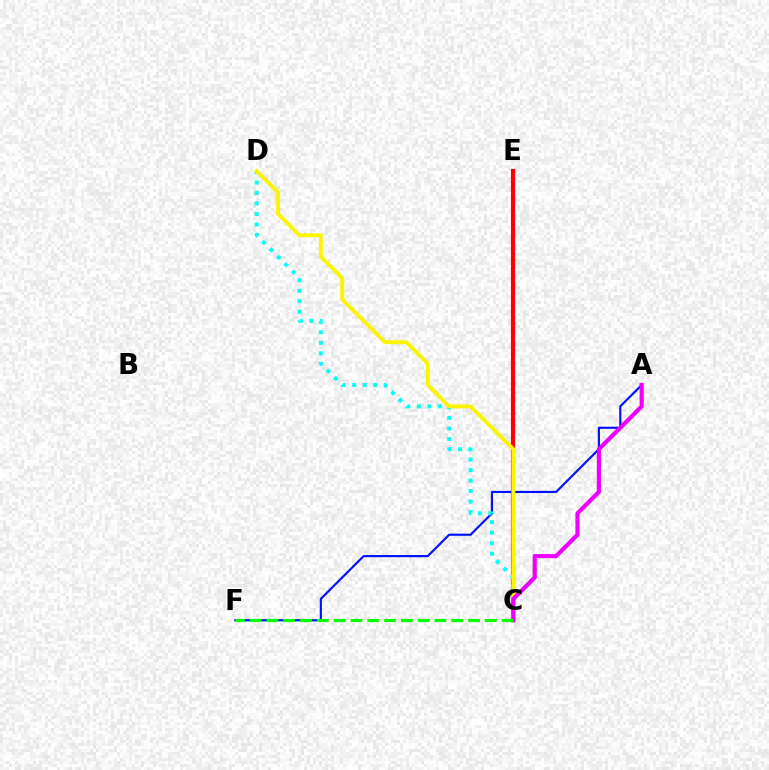{('C', 'E'): [{'color': '#ff0000', 'line_style': 'solid', 'thickness': 2.98}], ('A', 'F'): [{'color': '#0010ff', 'line_style': 'solid', 'thickness': 1.55}], ('C', 'D'): [{'color': '#00fff6', 'line_style': 'dotted', 'thickness': 2.85}, {'color': '#fcf500', 'line_style': 'solid', 'thickness': 2.8}], ('A', 'C'): [{'color': '#ee00ff', 'line_style': 'solid', 'thickness': 2.99}], ('C', 'F'): [{'color': '#08ff00', 'line_style': 'dashed', 'thickness': 2.28}]}